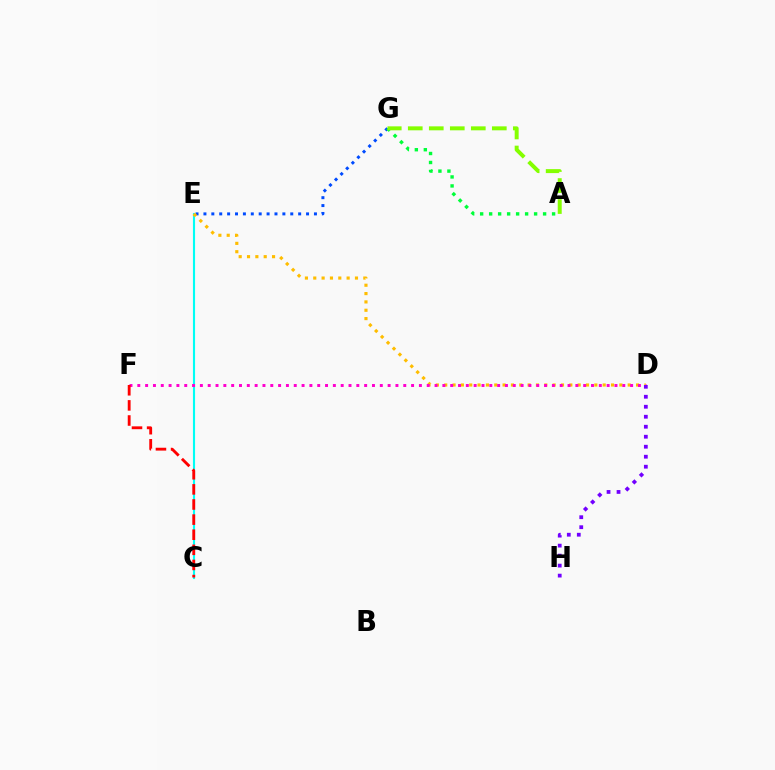{('E', 'G'): [{'color': '#004bff', 'line_style': 'dotted', 'thickness': 2.14}], ('C', 'E'): [{'color': '#00fff6', 'line_style': 'solid', 'thickness': 1.53}], ('A', 'G'): [{'color': '#00ff39', 'line_style': 'dotted', 'thickness': 2.44}, {'color': '#84ff00', 'line_style': 'dashed', 'thickness': 2.85}], ('D', 'E'): [{'color': '#ffbd00', 'line_style': 'dotted', 'thickness': 2.27}], ('D', 'F'): [{'color': '#ff00cf', 'line_style': 'dotted', 'thickness': 2.13}], ('C', 'F'): [{'color': '#ff0000', 'line_style': 'dashed', 'thickness': 2.05}], ('D', 'H'): [{'color': '#7200ff', 'line_style': 'dotted', 'thickness': 2.72}]}